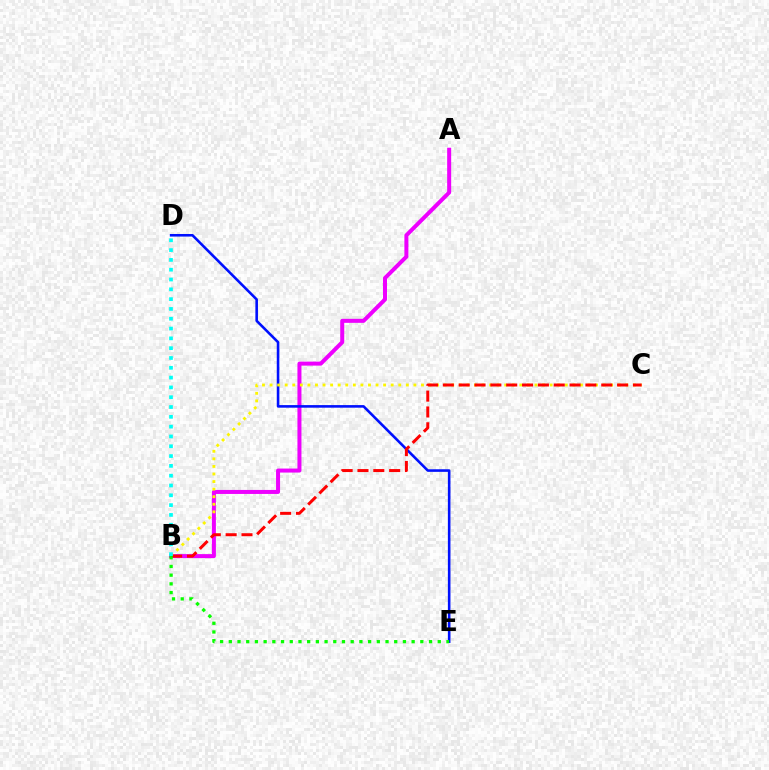{('A', 'B'): [{'color': '#ee00ff', 'line_style': 'solid', 'thickness': 2.88}], ('D', 'E'): [{'color': '#0010ff', 'line_style': 'solid', 'thickness': 1.86}], ('B', 'C'): [{'color': '#fcf500', 'line_style': 'dotted', 'thickness': 2.06}, {'color': '#ff0000', 'line_style': 'dashed', 'thickness': 2.15}], ('B', 'E'): [{'color': '#08ff00', 'line_style': 'dotted', 'thickness': 2.37}], ('B', 'D'): [{'color': '#00fff6', 'line_style': 'dotted', 'thickness': 2.66}]}